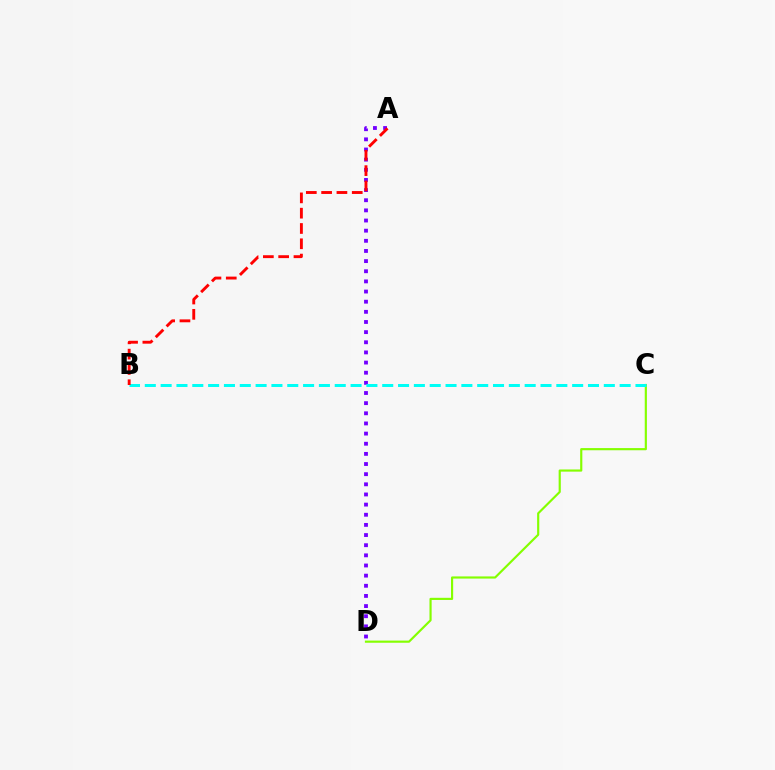{('A', 'D'): [{'color': '#7200ff', 'line_style': 'dotted', 'thickness': 2.76}], ('C', 'D'): [{'color': '#84ff00', 'line_style': 'solid', 'thickness': 1.56}], ('B', 'C'): [{'color': '#00fff6', 'line_style': 'dashed', 'thickness': 2.15}], ('A', 'B'): [{'color': '#ff0000', 'line_style': 'dashed', 'thickness': 2.08}]}